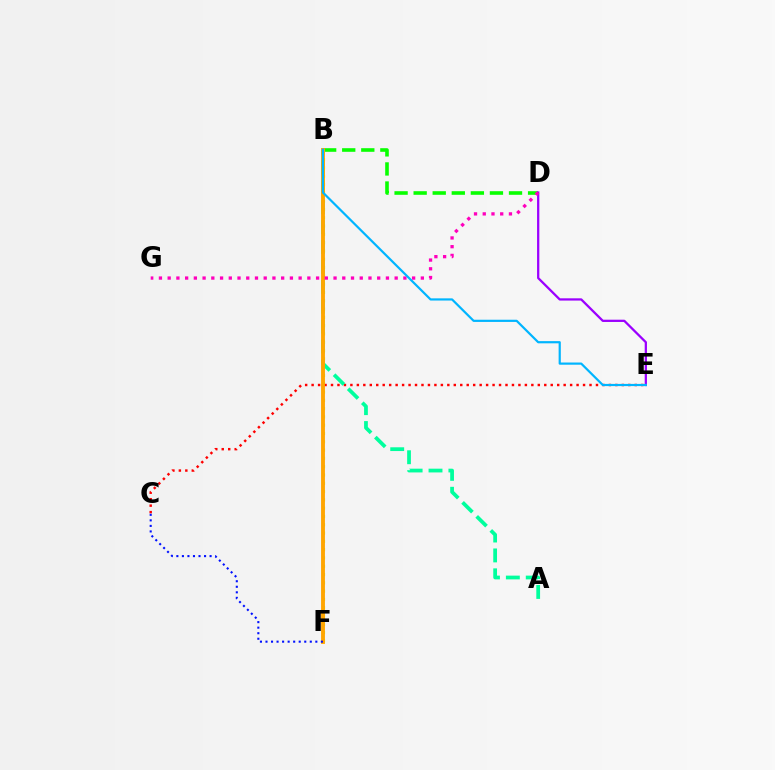{('B', 'D'): [{'color': '#08ff00', 'line_style': 'dashed', 'thickness': 2.59}], ('B', 'F'): [{'color': '#b3ff00', 'line_style': 'dotted', 'thickness': 2.25}, {'color': '#ffa500', 'line_style': 'solid', 'thickness': 2.79}], ('D', 'E'): [{'color': '#9b00ff', 'line_style': 'solid', 'thickness': 1.63}], ('C', 'E'): [{'color': '#ff0000', 'line_style': 'dotted', 'thickness': 1.76}], ('A', 'B'): [{'color': '#00ff9d', 'line_style': 'dashed', 'thickness': 2.7}], ('C', 'F'): [{'color': '#0010ff', 'line_style': 'dotted', 'thickness': 1.5}], ('D', 'G'): [{'color': '#ff00bd', 'line_style': 'dotted', 'thickness': 2.37}], ('B', 'E'): [{'color': '#00b5ff', 'line_style': 'solid', 'thickness': 1.58}]}